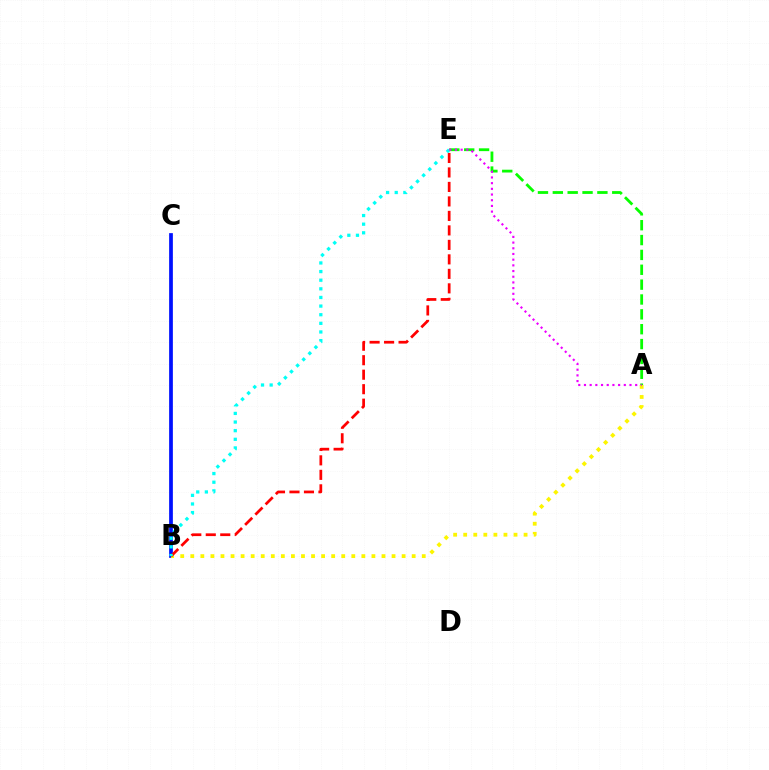{('A', 'E'): [{'color': '#08ff00', 'line_style': 'dashed', 'thickness': 2.02}, {'color': '#ee00ff', 'line_style': 'dotted', 'thickness': 1.55}], ('B', 'C'): [{'color': '#0010ff', 'line_style': 'solid', 'thickness': 2.69}], ('A', 'B'): [{'color': '#fcf500', 'line_style': 'dotted', 'thickness': 2.73}], ('B', 'E'): [{'color': '#ff0000', 'line_style': 'dashed', 'thickness': 1.97}, {'color': '#00fff6', 'line_style': 'dotted', 'thickness': 2.34}]}